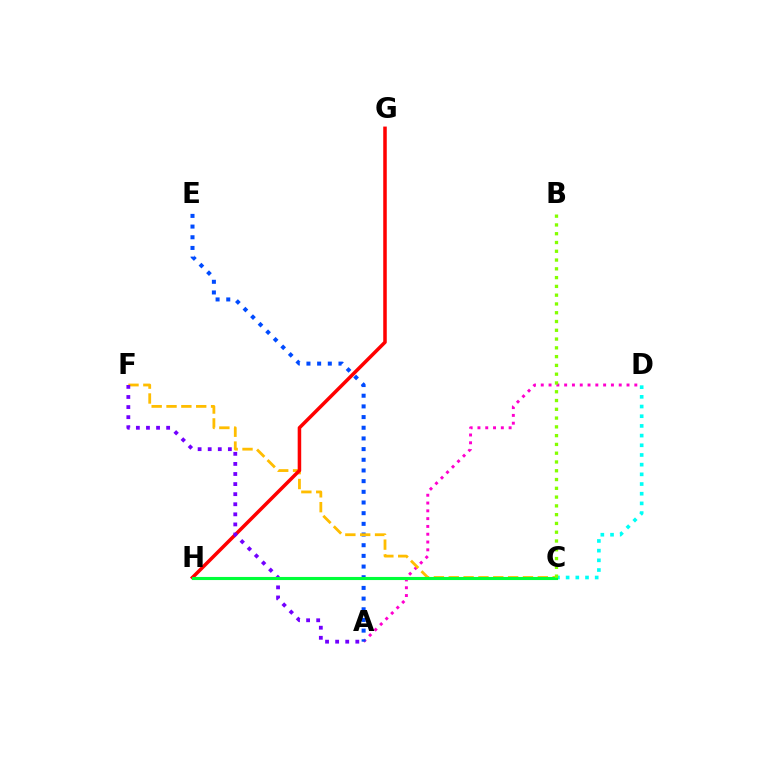{('A', 'D'): [{'color': '#ff00cf', 'line_style': 'dotted', 'thickness': 2.12}], ('A', 'E'): [{'color': '#004bff', 'line_style': 'dotted', 'thickness': 2.9}], ('C', 'F'): [{'color': '#ffbd00', 'line_style': 'dashed', 'thickness': 2.02}], ('G', 'H'): [{'color': '#ff0000', 'line_style': 'solid', 'thickness': 2.54}], ('C', 'D'): [{'color': '#00fff6', 'line_style': 'dotted', 'thickness': 2.63}], ('A', 'F'): [{'color': '#7200ff', 'line_style': 'dotted', 'thickness': 2.74}], ('C', 'H'): [{'color': '#00ff39', 'line_style': 'solid', 'thickness': 2.24}], ('B', 'C'): [{'color': '#84ff00', 'line_style': 'dotted', 'thickness': 2.39}]}